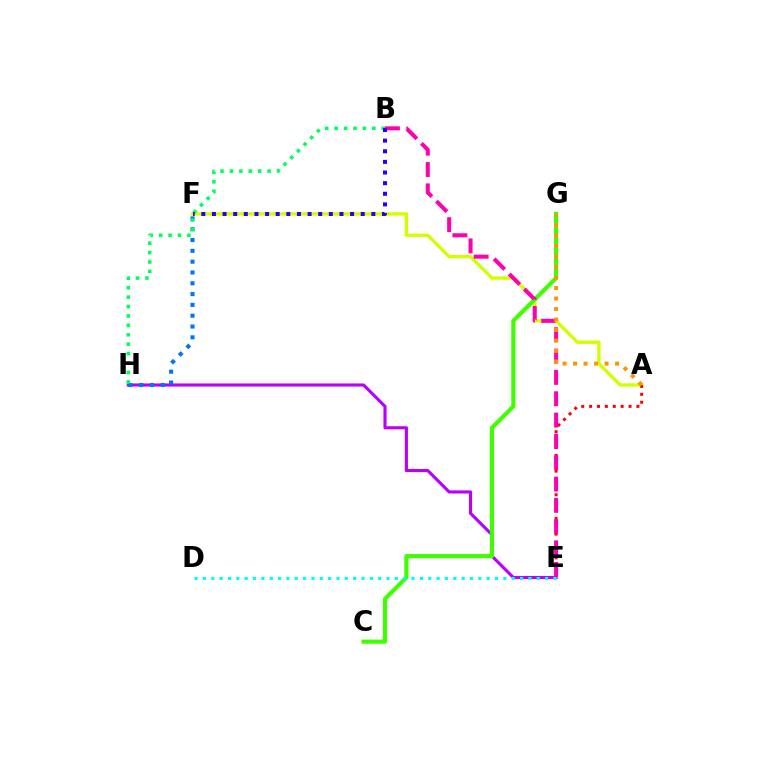{('A', 'F'): [{'color': '#d1ff00', 'line_style': 'solid', 'thickness': 2.41}], ('E', 'H'): [{'color': '#b900ff', 'line_style': 'solid', 'thickness': 2.24}], ('C', 'G'): [{'color': '#3dff00', 'line_style': 'solid', 'thickness': 2.98}], ('D', 'E'): [{'color': '#00fff6', 'line_style': 'dotted', 'thickness': 2.27}], ('F', 'H'): [{'color': '#0074ff', 'line_style': 'dotted', 'thickness': 2.94}], ('A', 'E'): [{'color': '#ff0000', 'line_style': 'dotted', 'thickness': 2.14}], ('B', 'E'): [{'color': '#ff00ac', 'line_style': 'dashed', 'thickness': 2.9}], ('B', 'H'): [{'color': '#00ff5c', 'line_style': 'dotted', 'thickness': 2.56}], ('A', 'G'): [{'color': '#ff9400', 'line_style': 'dotted', 'thickness': 2.85}], ('B', 'F'): [{'color': '#2500ff', 'line_style': 'dotted', 'thickness': 2.89}]}